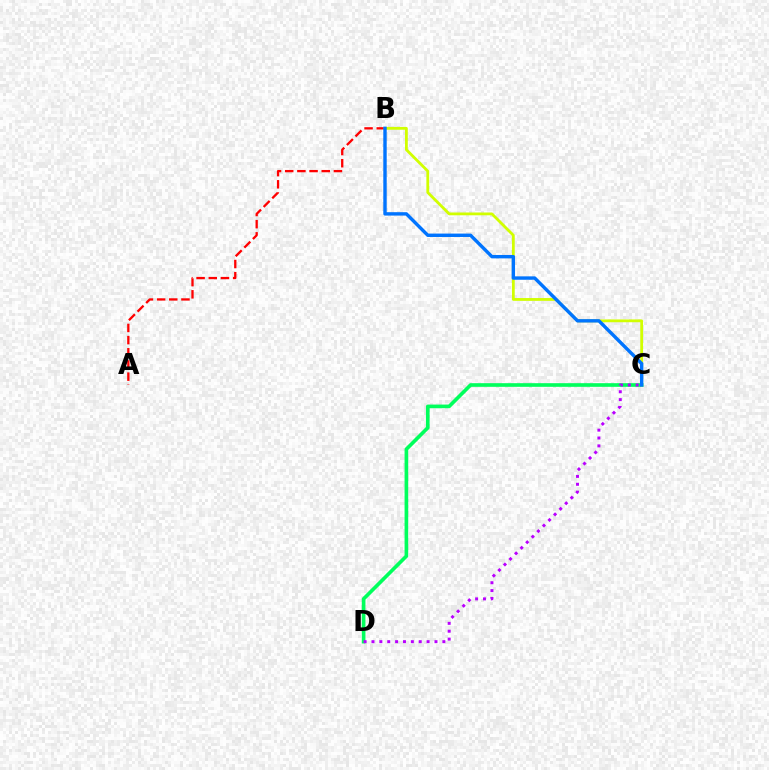{('A', 'B'): [{'color': '#ff0000', 'line_style': 'dashed', 'thickness': 1.65}], ('C', 'D'): [{'color': '#00ff5c', 'line_style': 'solid', 'thickness': 2.62}, {'color': '#b900ff', 'line_style': 'dotted', 'thickness': 2.14}], ('B', 'C'): [{'color': '#d1ff00', 'line_style': 'solid', 'thickness': 2.02}, {'color': '#0074ff', 'line_style': 'solid', 'thickness': 2.45}]}